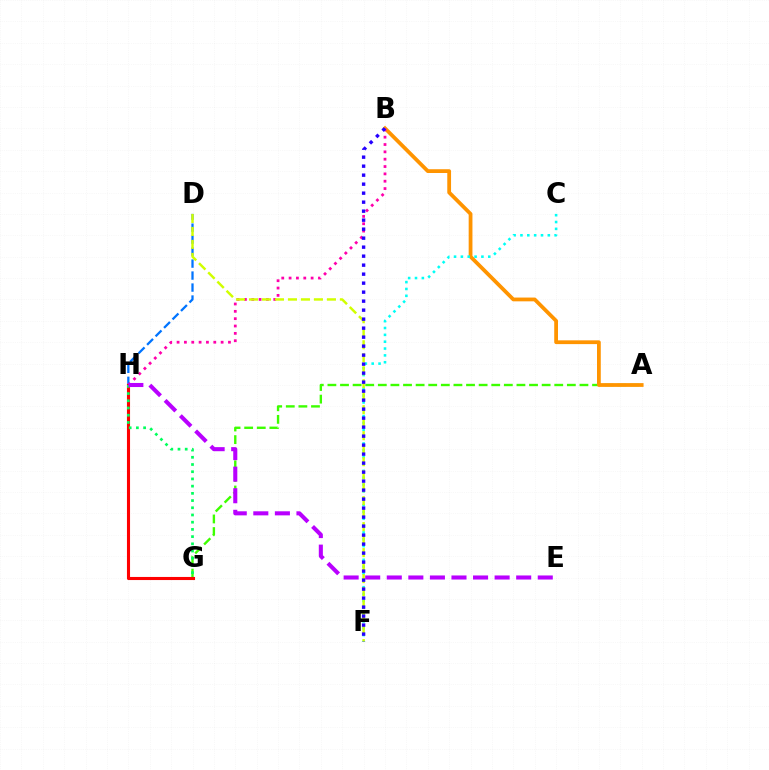{('A', 'G'): [{'color': '#3dff00', 'line_style': 'dashed', 'thickness': 1.71}], ('A', 'B'): [{'color': '#ff9400', 'line_style': 'solid', 'thickness': 2.72}], ('D', 'H'): [{'color': '#0074ff', 'line_style': 'dashed', 'thickness': 1.63}], ('B', 'H'): [{'color': '#ff00ac', 'line_style': 'dotted', 'thickness': 1.99}], ('C', 'F'): [{'color': '#00fff6', 'line_style': 'dotted', 'thickness': 1.86}], ('D', 'F'): [{'color': '#d1ff00', 'line_style': 'dashed', 'thickness': 1.77}], ('G', 'H'): [{'color': '#ff0000', 'line_style': 'solid', 'thickness': 2.23}, {'color': '#00ff5c', 'line_style': 'dotted', 'thickness': 1.96}], ('B', 'F'): [{'color': '#2500ff', 'line_style': 'dotted', 'thickness': 2.44}], ('E', 'H'): [{'color': '#b900ff', 'line_style': 'dashed', 'thickness': 2.93}]}